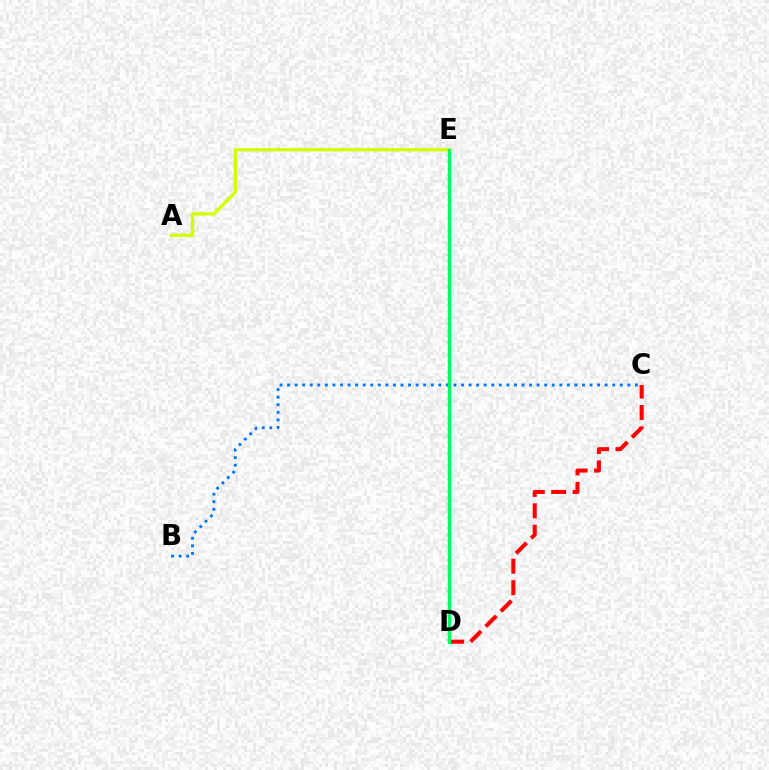{('B', 'C'): [{'color': '#0074ff', 'line_style': 'dotted', 'thickness': 2.05}], ('D', 'E'): [{'color': '#b900ff', 'line_style': 'dotted', 'thickness': 1.69}, {'color': '#00ff5c', 'line_style': 'solid', 'thickness': 2.33}], ('C', 'D'): [{'color': '#ff0000', 'line_style': 'dashed', 'thickness': 2.91}], ('A', 'E'): [{'color': '#d1ff00', 'line_style': 'solid', 'thickness': 2.36}]}